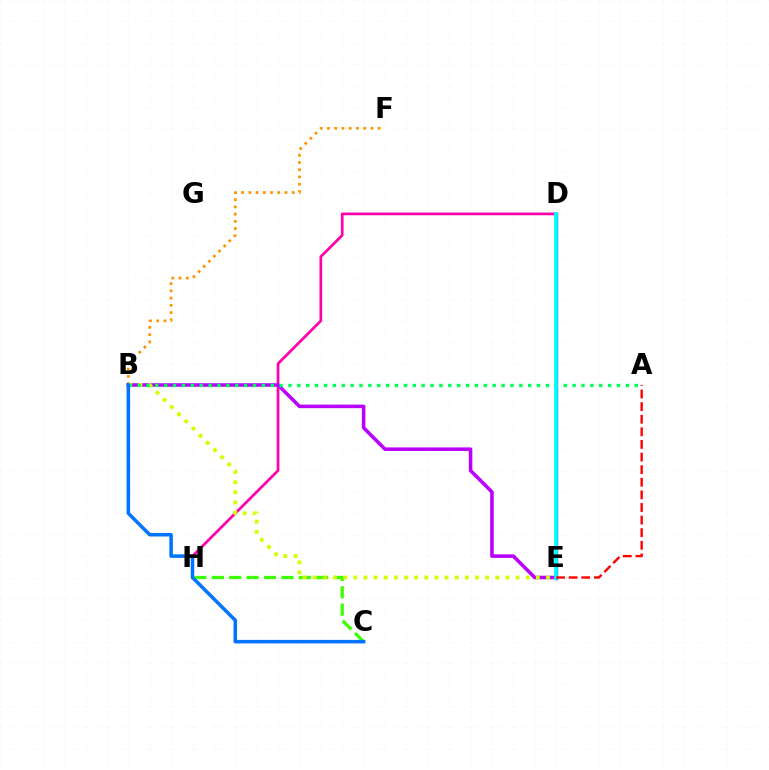{('D', 'H'): [{'color': '#ff00ac', 'line_style': 'solid', 'thickness': 1.95}], ('D', 'E'): [{'color': '#2500ff', 'line_style': 'solid', 'thickness': 2.37}, {'color': '#00fff6', 'line_style': 'solid', 'thickness': 2.71}], ('B', 'F'): [{'color': '#ff9400', 'line_style': 'dotted', 'thickness': 1.97}], ('C', 'H'): [{'color': '#3dff00', 'line_style': 'dashed', 'thickness': 2.36}], ('B', 'E'): [{'color': '#b900ff', 'line_style': 'solid', 'thickness': 2.56}, {'color': '#d1ff00', 'line_style': 'dotted', 'thickness': 2.76}], ('A', 'B'): [{'color': '#00ff5c', 'line_style': 'dotted', 'thickness': 2.41}], ('A', 'E'): [{'color': '#ff0000', 'line_style': 'dashed', 'thickness': 1.71}], ('B', 'C'): [{'color': '#0074ff', 'line_style': 'solid', 'thickness': 2.53}]}